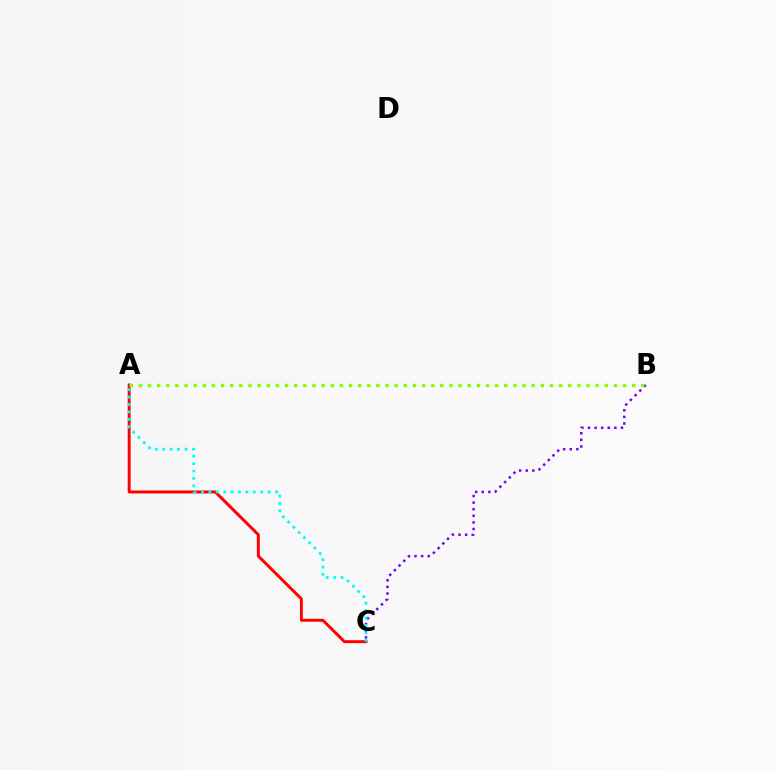{('B', 'C'): [{'color': '#7200ff', 'line_style': 'dotted', 'thickness': 1.79}], ('A', 'C'): [{'color': '#ff0000', 'line_style': 'solid', 'thickness': 2.12}, {'color': '#00fff6', 'line_style': 'dotted', 'thickness': 2.01}], ('A', 'B'): [{'color': '#84ff00', 'line_style': 'dotted', 'thickness': 2.48}]}